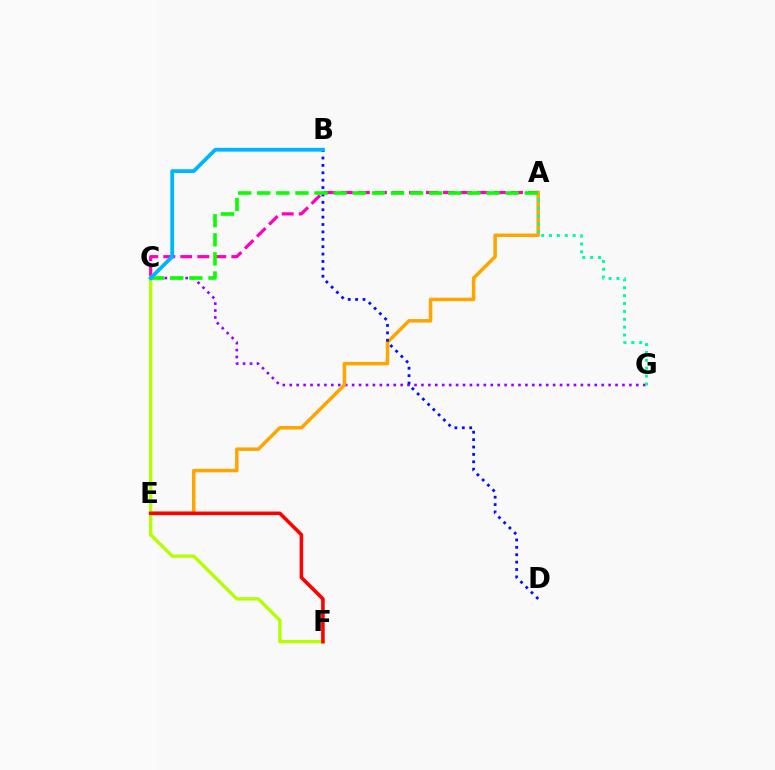{('A', 'C'): [{'color': '#ff00bd', 'line_style': 'dashed', 'thickness': 2.31}, {'color': '#08ff00', 'line_style': 'dashed', 'thickness': 2.6}], ('C', 'G'): [{'color': '#9b00ff', 'line_style': 'dotted', 'thickness': 1.88}], ('A', 'E'): [{'color': '#ffa500', 'line_style': 'solid', 'thickness': 2.52}], ('A', 'G'): [{'color': '#00ff9d', 'line_style': 'dotted', 'thickness': 2.14}], ('B', 'D'): [{'color': '#0010ff', 'line_style': 'dotted', 'thickness': 2.01}], ('C', 'F'): [{'color': '#b3ff00', 'line_style': 'solid', 'thickness': 2.42}], ('E', 'F'): [{'color': '#ff0000', 'line_style': 'solid', 'thickness': 2.58}], ('B', 'C'): [{'color': '#00b5ff', 'line_style': 'solid', 'thickness': 2.74}]}